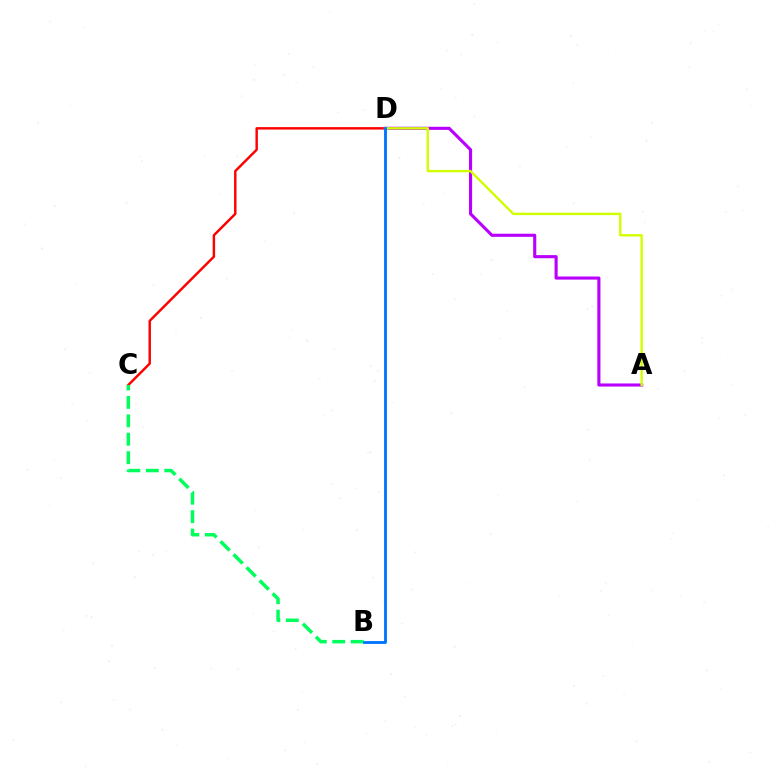{('C', 'D'): [{'color': '#ff0000', 'line_style': 'solid', 'thickness': 1.75}], ('B', 'C'): [{'color': '#00ff5c', 'line_style': 'dashed', 'thickness': 2.5}], ('A', 'D'): [{'color': '#b900ff', 'line_style': 'solid', 'thickness': 2.24}, {'color': '#d1ff00', 'line_style': 'solid', 'thickness': 1.73}], ('B', 'D'): [{'color': '#0074ff', 'line_style': 'solid', 'thickness': 2.04}]}